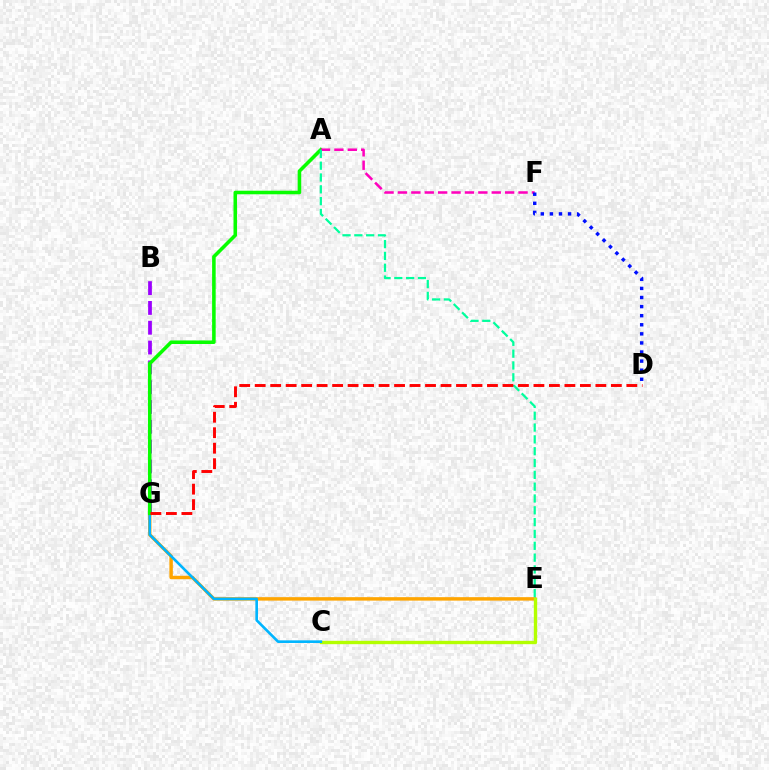{('E', 'G'): [{'color': '#ffa500', 'line_style': 'solid', 'thickness': 2.48}], ('C', 'E'): [{'color': '#b3ff00', 'line_style': 'solid', 'thickness': 2.41}], ('C', 'G'): [{'color': '#00b5ff', 'line_style': 'solid', 'thickness': 1.9}], ('B', 'G'): [{'color': '#9b00ff', 'line_style': 'dashed', 'thickness': 2.69}], ('A', 'G'): [{'color': '#08ff00', 'line_style': 'solid', 'thickness': 2.57}], ('A', 'F'): [{'color': '#ff00bd', 'line_style': 'dashed', 'thickness': 1.82}], ('D', 'F'): [{'color': '#0010ff', 'line_style': 'dotted', 'thickness': 2.47}], ('A', 'E'): [{'color': '#00ff9d', 'line_style': 'dashed', 'thickness': 1.61}], ('D', 'G'): [{'color': '#ff0000', 'line_style': 'dashed', 'thickness': 2.1}]}